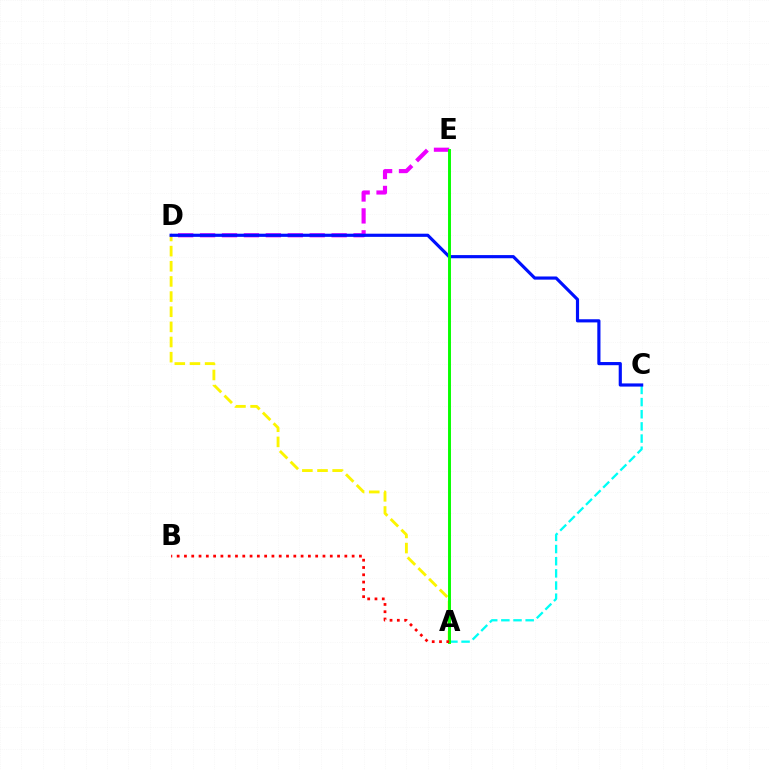{('A', 'D'): [{'color': '#fcf500', 'line_style': 'dashed', 'thickness': 2.06}], ('A', 'C'): [{'color': '#00fff6', 'line_style': 'dashed', 'thickness': 1.65}], ('D', 'E'): [{'color': '#ee00ff', 'line_style': 'dashed', 'thickness': 2.98}], ('C', 'D'): [{'color': '#0010ff', 'line_style': 'solid', 'thickness': 2.28}], ('A', 'E'): [{'color': '#08ff00', 'line_style': 'solid', 'thickness': 2.11}], ('A', 'B'): [{'color': '#ff0000', 'line_style': 'dotted', 'thickness': 1.98}]}